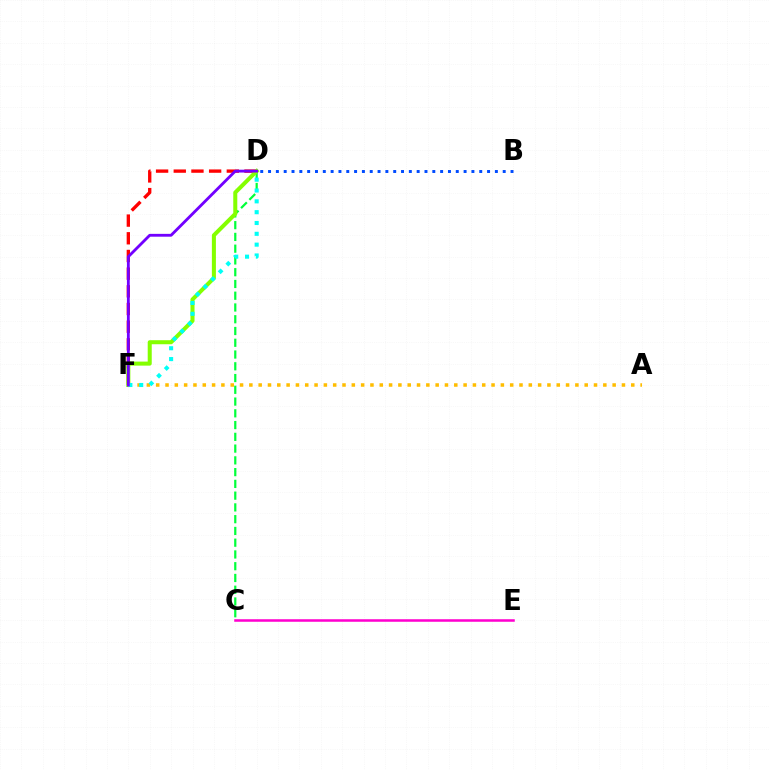{('D', 'F'): [{'color': '#ff0000', 'line_style': 'dashed', 'thickness': 2.4}, {'color': '#84ff00', 'line_style': 'solid', 'thickness': 2.9}, {'color': '#00fff6', 'line_style': 'dotted', 'thickness': 2.94}, {'color': '#7200ff', 'line_style': 'solid', 'thickness': 2.04}], ('C', 'D'): [{'color': '#00ff39', 'line_style': 'dashed', 'thickness': 1.6}], ('C', 'E'): [{'color': '#ff00cf', 'line_style': 'solid', 'thickness': 1.82}], ('B', 'D'): [{'color': '#004bff', 'line_style': 'dotted', 'thickness': 2.13}], ('A', 'F'): [{'color': '#ffbd00', 'line_style': 'dotted', 'thickness': 2.53}]}